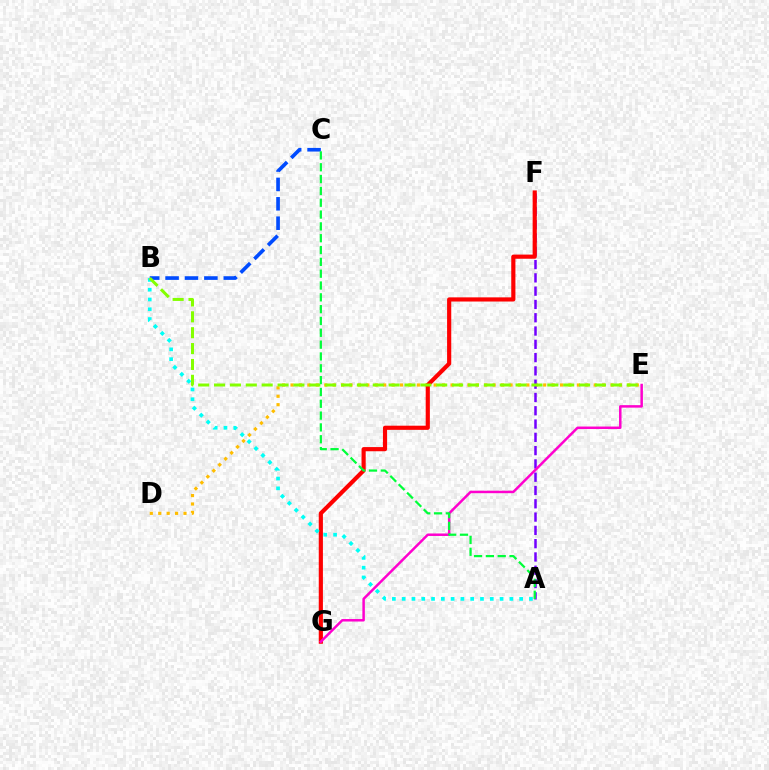{('D', 'E'): [{'color': '#ffbd00', 'line_style': 'dotted', 'thickness': 2.29}], ('A', 'F'): [{'color': '#7200ff', 'line_style': 'dashed', 'thickness': 1.81}], ('F', 'G'): [{'color': '#ff0000', 'line_style': 'solid', 'thickness': 2.99}], ('E', 'G'): [{'color': '#ff00cf', 'line_style': 'solid', 'thickness': 1.79}], ('B', 'C'): [{'color': '#004bff', 'line_style': 'dashed', 'thickness': 2.63}], ('A', 'B'): [{'color': '#00fff6', 'line_style': 'dotted', 'thickness': 2.66}], ('B', 'E'): [{'color': '#84ff00', 'line_style': 'dashed', 'thickness': 2.16}], ('A', 'C'): [{'color': '#00ff39', 'line_style': 'dashed', 'thickness': 1.61}]}